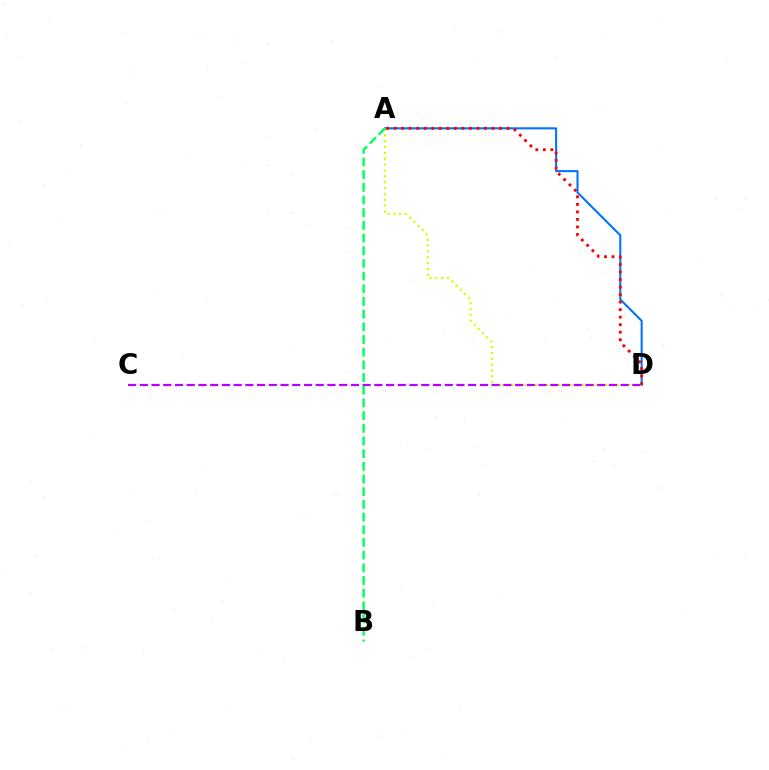{('A', 'D'): [{'color': '#0074ff', 'line_style': 'solid', 'thickness': 1.5}, {'color': '#d1ff00', 'line_style': 'dotted', 'thickness': 1.59}, {'color': '#ff0000', 'line_style': 'dotted', 'thickness': 2.05}], ('C', 'D'): [{'color': '#b900ff', 'line_style': 'dashed', 'thickness': 1.59}], ('A', 'B'): [{'color': '#00ff5c', 'line_style': 'dashed', 'thickness': 1.72}]}